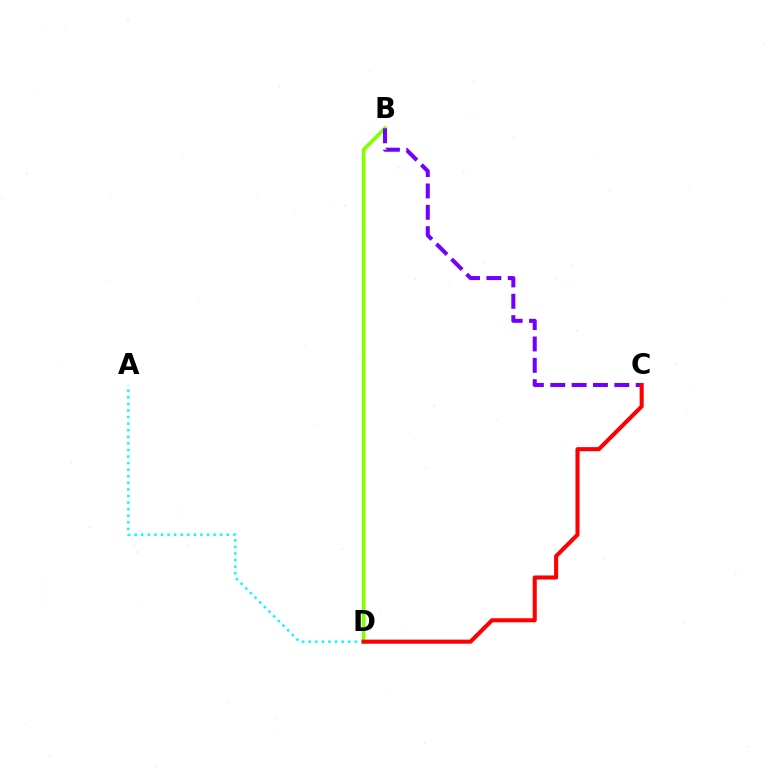{('B', 'D'): [{'color': '#84ff00', 'line_style': 'solid', 'thickness': 2.66}], ('B', 'C'): [{'color': '#7200ff', 'line_style': 'dashed', 'thickness': 2.9}], ('A', 'D'): [{'color': '#00fff6', 'line_style': 'dotted', 'thickness': 1.79}], ('C', 'D'): [{'color': '#ff0000', 'line_style': 'solid', 'thickness': 2.93}]}